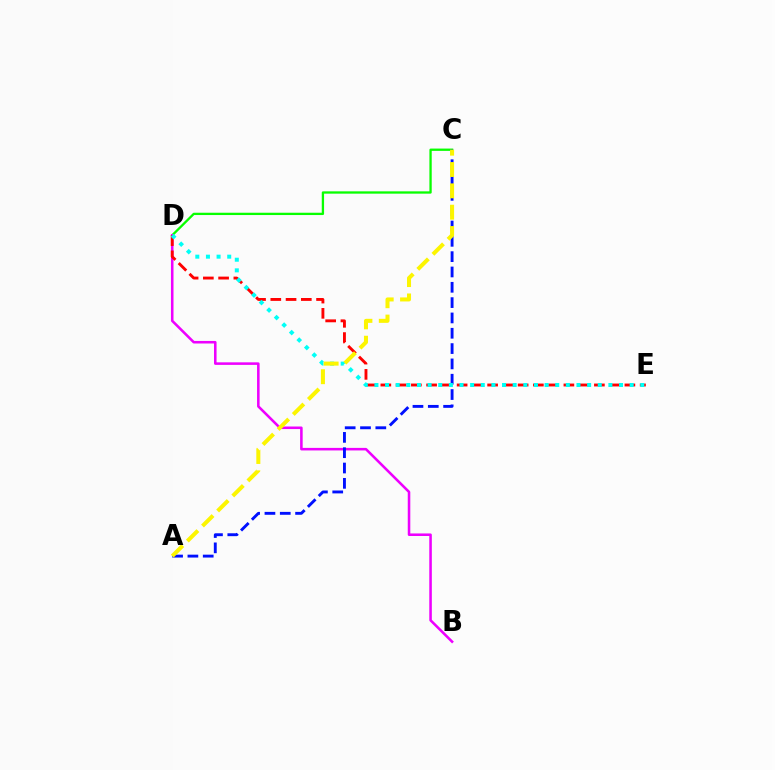{('C', 'D'): [{'color': '#08ff00', 'line_style': 'solid', 'thickness': 1.66}], ('B', 'D'): [{'color': '#ee00ff', 'line_style': 'solid', 'thickness': 1.84}], ('A', 'C'): [{'color': '#0010ff', 'line_style': 'dashed', 'thickness': 2.08}, {'color': '#fcf500', 'line_style': 'dashed', 'thickness': 2.9}], ('D', 'E'): [{'color': '#ff0000', 'line_style': 'dashed', 'thickness': 2.07}, {'color': '#00fff6', 'line_style': 'dotted', 'thickness': 2.89}]}